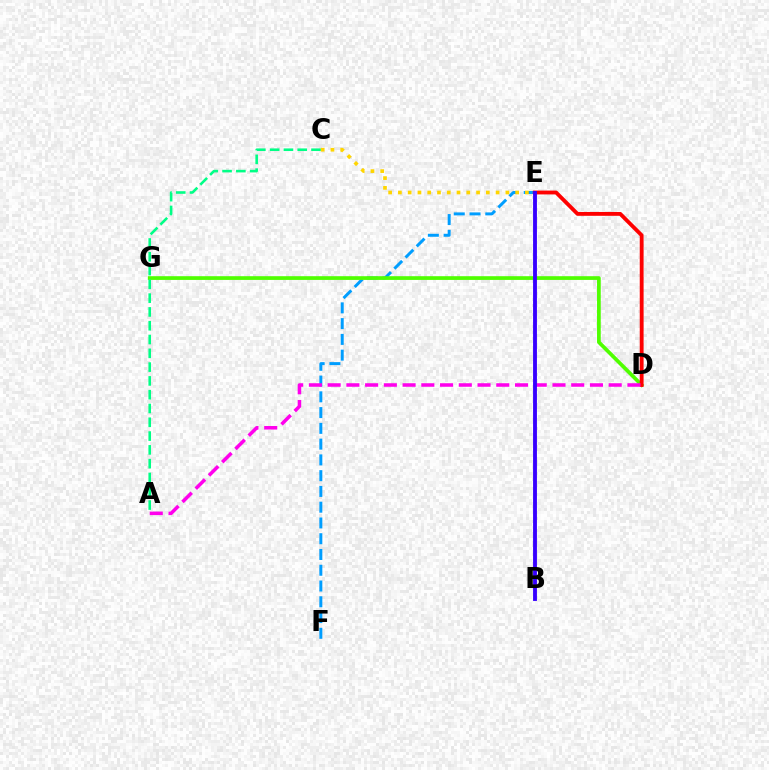{('E', 'F'): [{'color': '#009eff', 'line_style': 'dashed', 'thickness': 2.14}], ('D', 'G'): [{'color': '#4fff00', 'line_style': 'solid', 'thickness': 2.68}], ('D', 'E'): [{'color': '#ff0000', 'line_style': 'solid', 'thickness': 2.77}], ('A', 'C'): [{'color': '#00ff86', 'line_style': 'dashed', 'thickness': 1.87}], ('C', 'E'): [{'color': '#ffd500', 'line_style': 'dotted', 'thickness': 2.65}], ('A', 'D'): [{'color': '#ff00ed', 'line_style': 'dashed', 'thickness': 2.55}], ('B', 'E'): [{'color': '#3700ff', 'line_style': 'solid', 'thickness': 2.78}]}